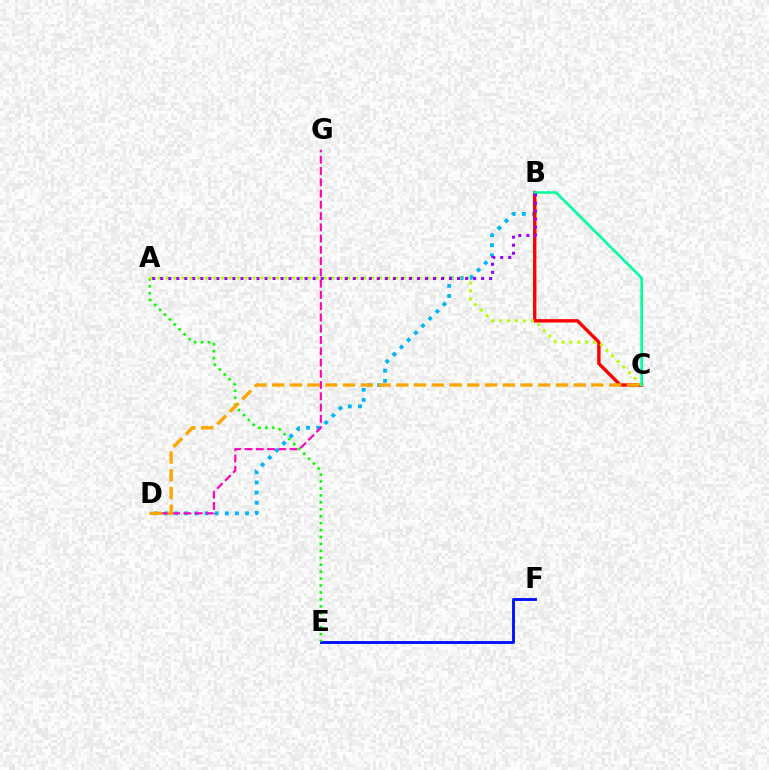{('E', 'F'): [{'color': '#0010ff', 'line_style': 'solid', 'thickness': 2.06}], ('B', 'D'): [{'color': '#00b5ff', 'line_style': 'dotted', 'thickness': 2.75}], ('B', 'C'): [{'color': '#ff0000', 'line_style': 'solid', 'thickness': 2.43}, {'color': '#00ff9d', 'line_style': 'solid', 'thickness': 1.88}], ('D', 'G'): [{'color': '#ff00bd', 'line_style': 'dashed', 'thickness': 1.53}], ('A', 'E'): [{'color': '#08ff00', 'line_style': 'dotted', 'thickness': 1.88}], ('C', 'D'): [{'color': '#ffa500', 'line_style': 'dashed', 'thickness': 2.41}], ('A', 'C'): [{'color': '#b3ff00', 'line_style': 'dotted', 'thickness': 2.15}], ('A', 'B'): [{'color': '#9b00ff', 'line_style': 'dotted', 'thickness': 2.18}]}